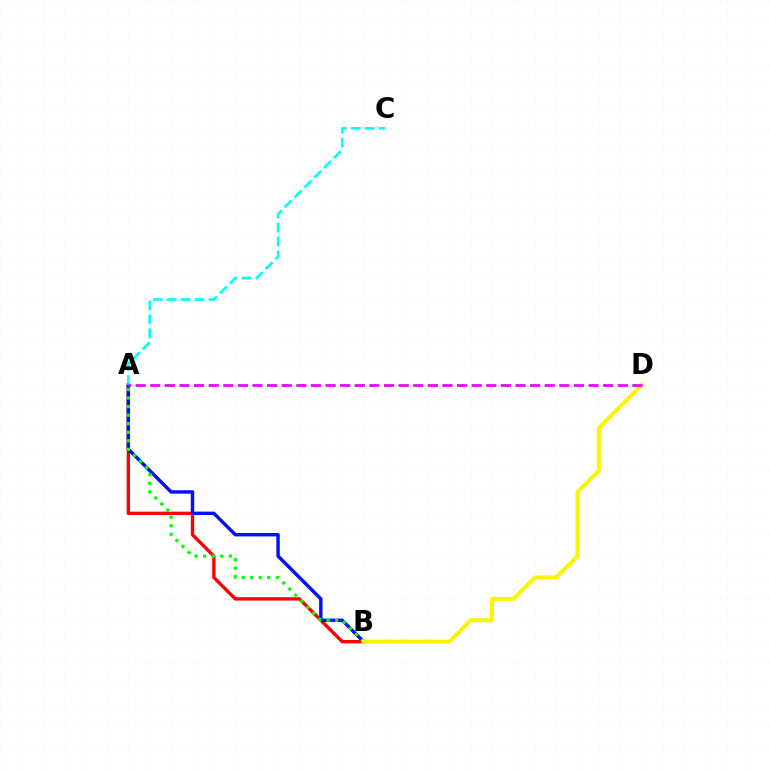{('A', 'B'): [{'color': '#ff0000', 'line_style': 'solid', 'thickness': 2.41}, {'color': '#0010ff', 'line_style': 'solid', 'thickness': 2.46}, {'color': '#08ff00', 'line_style': 'dotted', 'thickness': 2.32}], ('A', 'C'): [{'color': '#00fff6', 'line_style': 'dashed', 'thickness': 1.89}], ('B', 'D'): [{'color': '#fcf500', 'line_style': 'solid', 'thickness': 2.93}], ('A', 'D'): [{'color': '#ee00ff', 'line_style': 'dashed', 'thickness': 1.98}]}